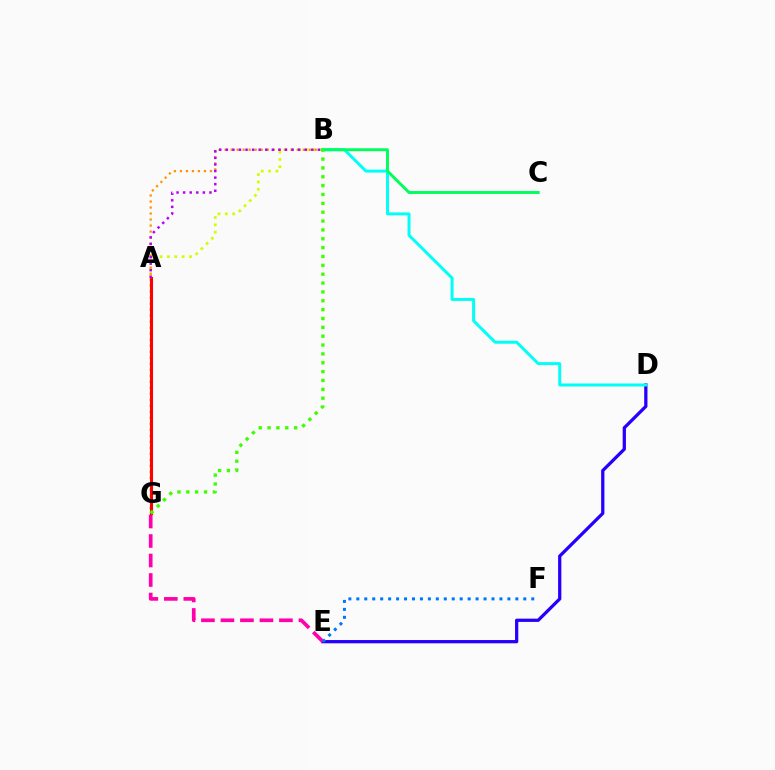{('A', 'B'): [{'color': '#d1ff00', 'line_style': 'dotted', 'thickness': 1.99}, {'color': '#b900ff', 'line_style': 'dotted', 'thickness': 1.79}], ('D', 'E'): [{'color': '#2500ff', 'line_style': 'solid', 'thickness': 2.34}], ('B', 'G'): [{'color': '#ff9400', 'line_style': 'dotted', 'thickness': 1.63}, {'color': '#3dff00', 'line_style': 'dotted', 'thickness': 2.41}], ('E', 'G'): [{'color': '#ff00ac', 'line_style': 'dashed', 'thickness': 2.65}], ('B', 'D'): [{'color': '#00fff6', 'line_style': 'solid', 'thickness': 2.14}], ('A', 'G'): [{'color': '#ff0000', 'line_style': 'solid', 'thickness': 2.21}], ('B', 'C'): [{'color': '#00ff5c', 'line_style': 'solid', 'thickness': 2.11}], ('E', 'F'): [{'color': '#0074ff', 'line_style': 'dotted', 'thickness': 2.16}]}